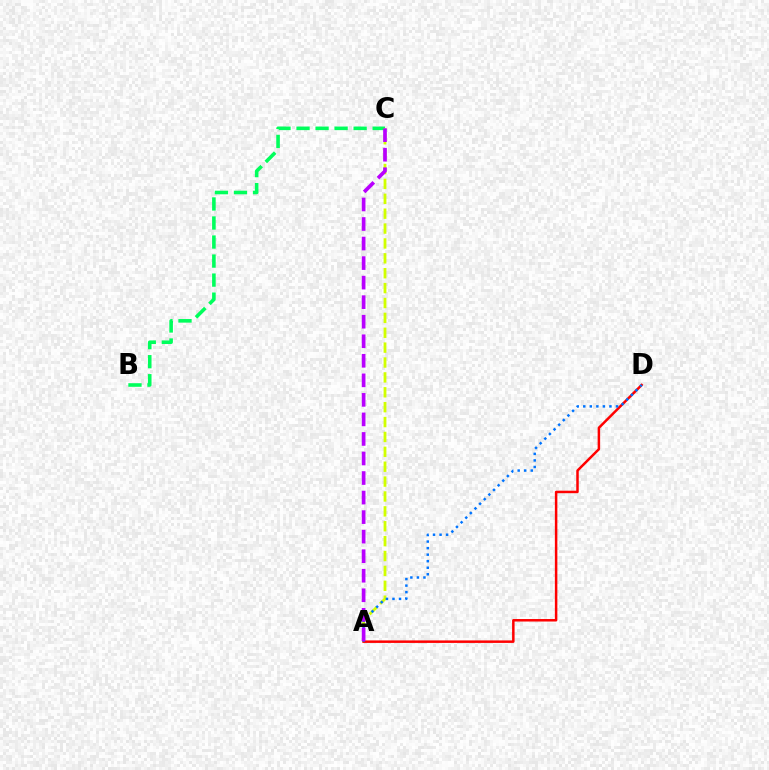{('B', 'C'): [{'color': '#00ff5c', 'line_style': 'dashed', 'thickness': 2.59}], ('A', 'C'): [{'color': '#d1ff00', 'line_style': 'dashed', 'thickness': 2.02}, {'color': '#b900ff', 'line_style': 'dashed', 'thickness': 2.65}], ('A', 'D'): [{'color': '#ff0000', 'line_style': 'solid', 'thickness': 1.8}, {'color': '#0074ff', 'line_style': 'dotted', 'thickness': 1.78}]}